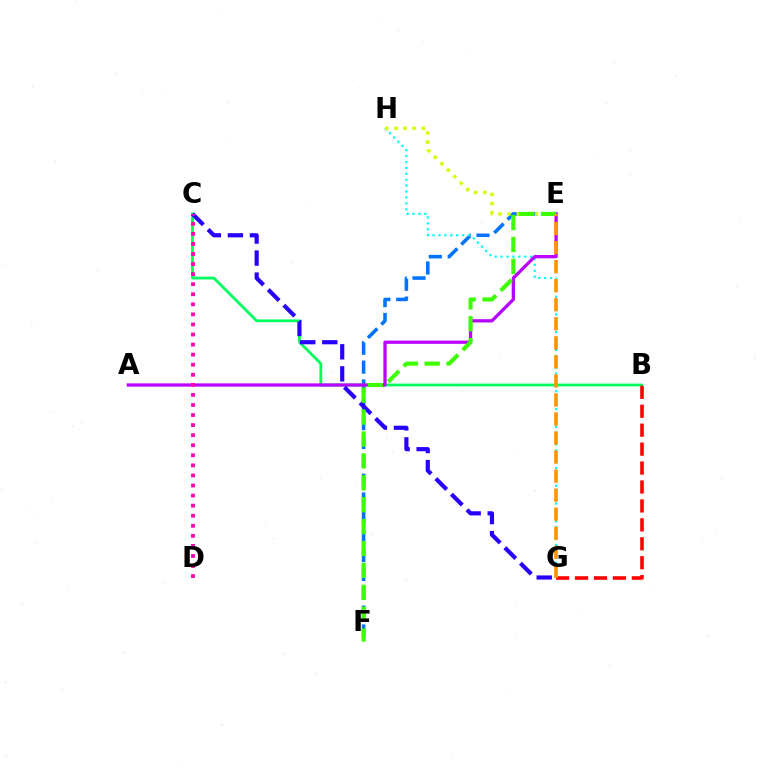{('E', 'F'): [{'color': '#0074ff', 'line_style': 'dashed', 'thickness': 2.56}, {'color': '#3dff00', 'line_style': 'dashed', 'thickness': 2.98}], ('G', 'H'): [{'color': '#00fff6', 'line_style': 'dotted', 'thickness': 1.61}], ('B', 'C'): [{'color': '#00ff5c', 'line_style': 'solid', 'thickness': 2.01}], ('E', 'H'): [{'color': '#d1ff00', 'line_style': 'dotted', 'thickness': 2.48}], ('A', 'E'): [{'color': '#b900ff', 'line_style': 'solid', 'thickness': 2.34}], ('C', 'G'): [{'color': '#2500ff', 'line_style': 'dashed', 'thickness': 2.99}], ('C', 'D'): [{'color': '#ff00ac', 'line_style': 'dotted', 'thickness': 2.73}], ('B', 'G'): [{'color': '#ff0000', 'line_style': 'dashed', 'thickness': 2.57}], ('E', 'G'): [{'color': '#ff9400', 'line_style': 'dashed', 'thickness': 2.59}]}